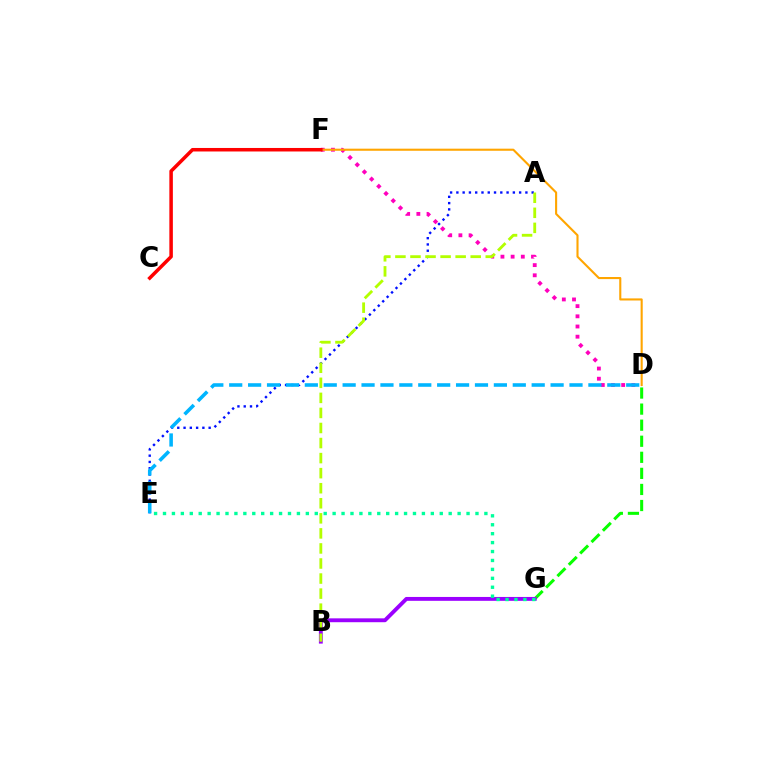{('A', 'E'): [{'color': '#0010ff', 'line_style': 'dotted', 'thickness': 1.7}], ('D', 'G'): [{'color': '#08ff00', 'line_style': 'dashed', 'thickness': 2.18}], ('D', 'F'): [{'color': '#ff00bd', 'line_style': 'dotted', 'thickness': 2.77}, {'color': '#ffa500', 'line_style': 'solid', 'thickness': 1.51}], ('B', 'G'): [{'color': '#9b00ff', 'line_style': 'solid', 'thickness': 2.78}], ('D', 'E'): [{'color': '#00b5ff', 'line_style': 'dashed', 'thickness': 2.57}], ('A', 'B'): [{'color': '#b3ff00', 'line_style': 'dashed', 'thickness': 2.05}], ('C', 'F'): [{'color': '#ff0000', 'line_style': 'solid', 'thickness': 2.53}], ('E', 'G'): [{'color': '#00ff9d', 'line_style': 'dotted', 'thickness': 2.43}]}